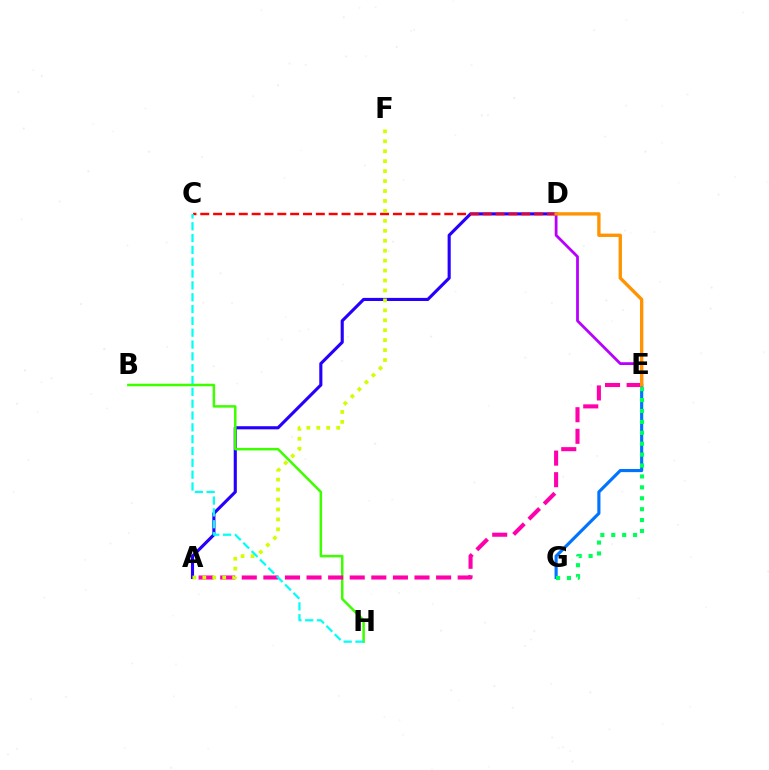{('A', 'D'): [{'color': '#2500ff', 'line_style': 'solid', 'thickness': 2.24}], ('E', 'G'): [{'color': '#0074ff', 'line_style': 'solid', 'thickness': 2.26}, {'color': '#00ff5c', 'line_style': 'dotted', 'thickness': 2.96}], ('B', 'H'): [{'color': '#3dff00', 'line_style': 'solid', 'thickness': 1.81}], ('A', 'E'): [{'color': '#ff00ac', 'line_style': 'dashed', 'thickness': 2.93}], ('C', 'D'): [{'color': '#ff0000', 'line_style': 'dashed', 'thickness': 1.74}], ('A', 'F'): [{'color': '#d1ff00', 'line_style': 'dotted', 'thickness': 2.7}], ('D', 'E'): [{'color': '#b900ff', 'line_style': 'solid', 'thickness': 2.01}, {'color': '#ff9400', 'line_style': 'solid', 'thickness': 2.41}], ('C', 'H'): [{'color': '#00fff6', 'line_style': 'dashed', 'thickness': 1.61}]}